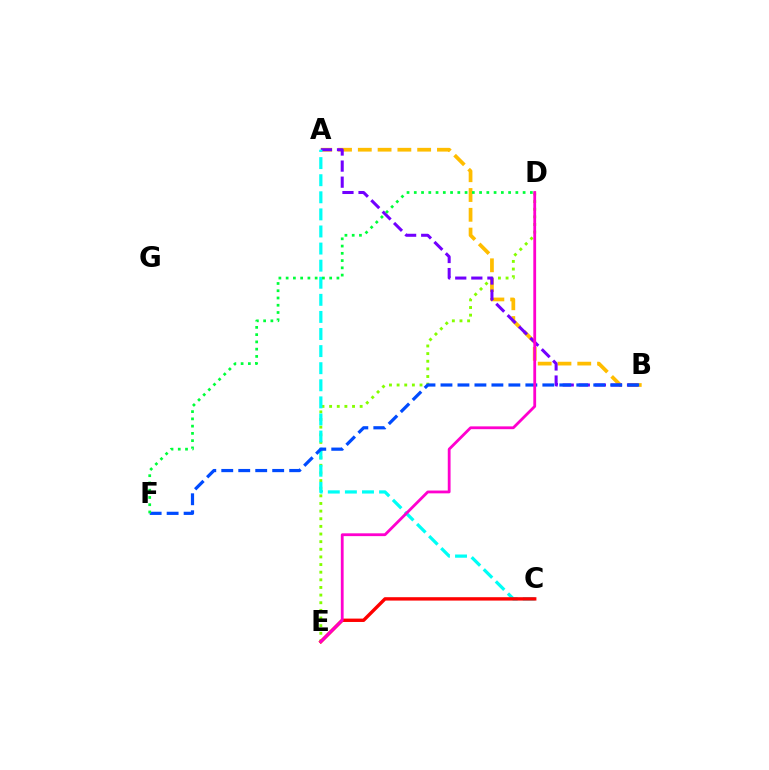{('D', 'E'): [{'color': '#84ff00', 'line_style': 'dotted', 'thickness': 2.07}, {'color': '#ff00cf', 'line_style': 'solid', 'thickness': 2.02}], ('A', 'B'): [{'color': '#ffbd00', 'line_style': 'dashed', 'thickness': 2.69}, {'color': '#7200ff', 'line_style': 'dashed', 'thickness': 2.18}], ('A', 'C'): [{'color': '#00fff6', 'line_style': 'dashed', 'thickness': 2.32}], ('C', 'E'): [{'color': '#ff0000', 'line_style': 'solid', 'thickness': 2.43}], ('B', 'F'): [{'color': '#004bff', 'line_style': 'dashed', 'thickness': 2.31}], ('D', 'F'): [{'color': '#00ff39', 'line_style': 'dotted', 'thickness': 1.97}]}